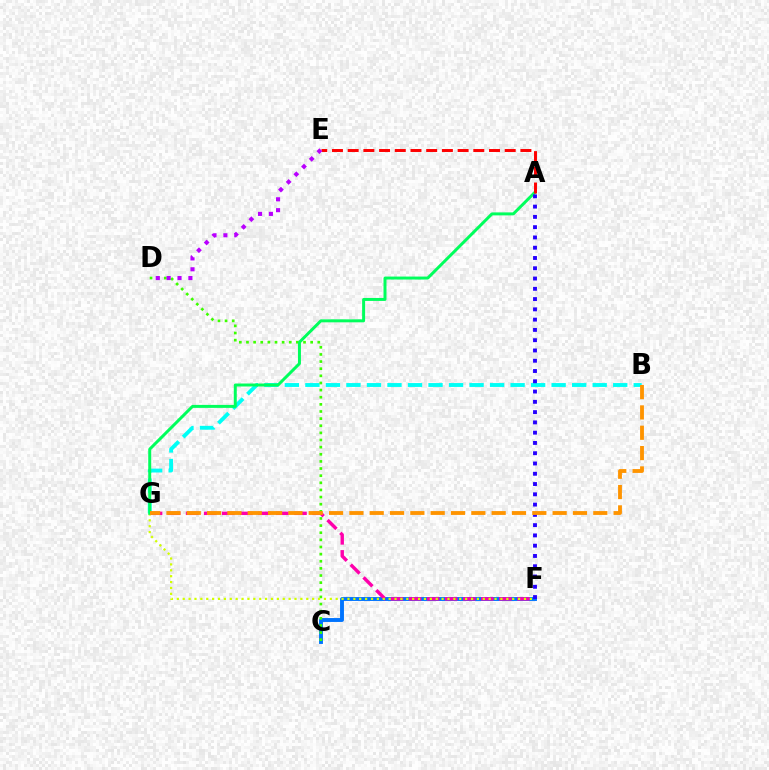{('C', 'F'): [{'color': '#0074ff', 'line_style': 'solid', 'thickness': 2.81}], ('B', 'G'): [{'color': '#00fff6', 'line_style': 'dashed', 'thickness': 2.79}, {'color': '#ff9400', 'line_style': 'dashed', 'thickness': 2.76}], ('C', 'D'): [{'color': '#3dff00', 'line_style': 'dotted', 'thickness': 1.94}], ('F', 'G'): [{'color': '#ff00ac', 'line_style': 'dashed', 'thickness': 2.45}, {'color': '#d1ff00', 'line_style': 'dotted', 'thickness': 1.6}], ('A', 'G'): [{'color': '#00ff5c', 'line_style': 'solid', 'thickness': 2.14}], ('A', 'F'): [{'color': '#2500ff', 'line_style': 'dotted', 'thickness': 2.79}], ('A', 'E'): [{'color': '#ff0000', 'line_style': 'dashed', 'thickness': 2.13}], ('D', 'E'): [{'color': '#b900ff', 'line_style': 'dotted', 'thickness': 2.95}]}